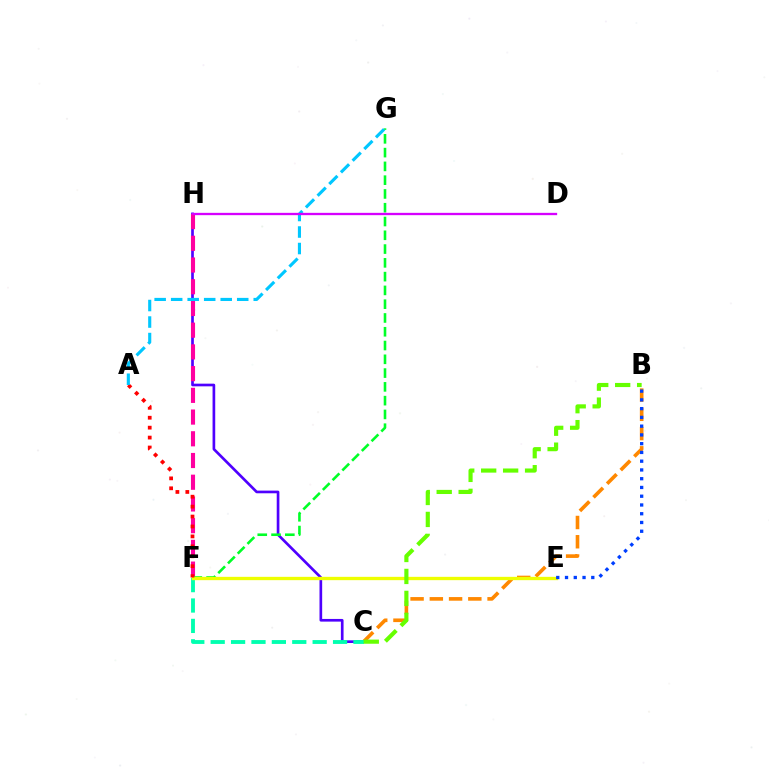{('B', 'C'): [{'color': '#ff8800', 'line_style': 'dashed', 'thickness': 2.62}, {'color': '#66ff00', 'line_style': 'dashed', 'thickness': 2.98}], ('C', 'H'): [{'color': '#4f00ff', 'line_style': 'solid', 'thickness': 1.92}], ('C', 'F'): [{'color': '#00ffaf', 'line_style': 'dashed', 'thickness': 2.77}], ('F', 'H'): [{'color': '#ff00a0', 'line_style': 'dashed', 'thickness': 2.95}], ('F', 'G'): [{'color': '#00ff27', 'line_style': 'dashed', 'thickness': 1.87}], ('E', 'F'): [{'color': '#eeff00', 'line_style': 'solid', 'thickness': 2.4}], ('A', 'F'): [{'color': '#ff0000', 'line_style': 'dotted', 'thickness': 2.7}], ('A', 'G'): [{'color': '#00c7ff', 'line_style': 'dashed', 'thickness': 2.24}], ('B', 'E'): [{'color': '#003fff', 'line_style': 'dotted', 'thickness': 2.38}], ('D', 'H'): [{'color': '#d600ff', 'line_style': 'solid', 'thickness': 1.66}]}